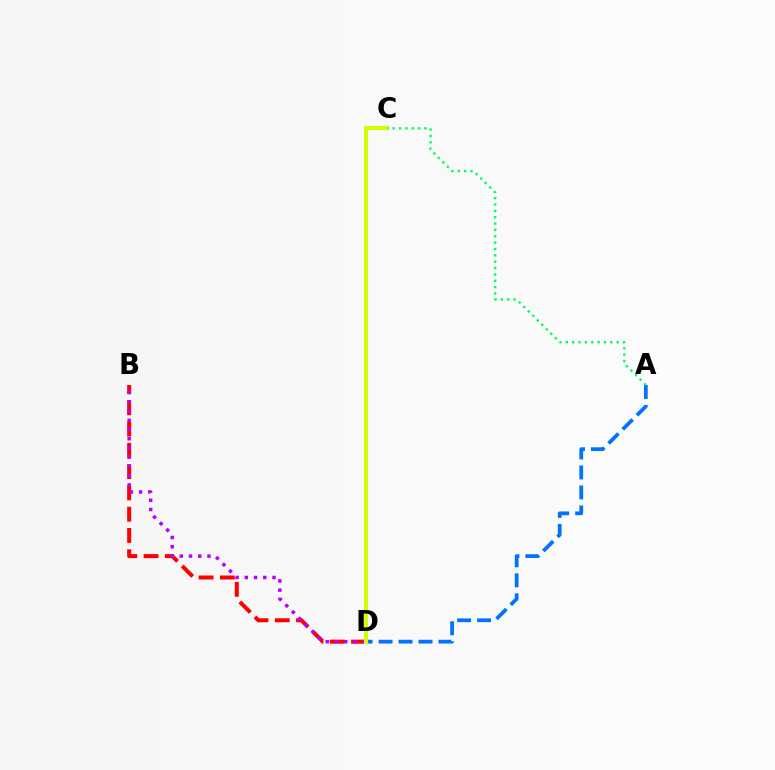{('B', 'D'): [{'color': '#ff0000', 'line_style': 'dashed', 'thickness': 2.89}, {'color': '#b900ff', 'line_style': 'dotted', 'thickness': 2.51}], ('A', 'D'): [{'color': '#0074ff', 'line_style': 'dashed', 'thickness': 2.72}], ('C', 'D'): [{'color': '#d1ff00', 'line_style': 'solid', 'thickness': 2.98}], ('A', 'C'): [{'color': '#00ff5c', 'line_style': 'dotted', 'thickness': 1.73}]}